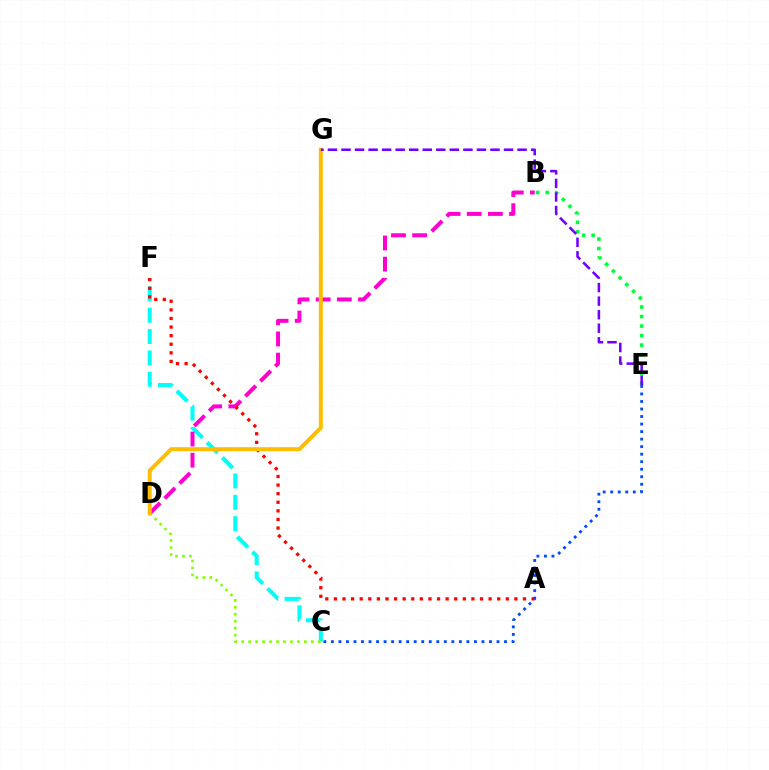{('B', 'E'): [{'color': '#00ff39', 'line_style': 'dotted', 'thickness': 2.59}], ('C', 'F'): [{'color': '#00fff6', 'line_style': 'dashed', 'thickness': 2.9}], ('B', 'D'): [{'color': '#ff00cf', 'line_style': 'dashed', 'thickness': 2.87}], ('A', 'F'): [{'color': '#ff0000', 'line_style': 'dotted', 'thickness': 2.34}], ('C', 'D'): [{'color': '#84ff00', 'line_style': 'dotted', 'thickness': 1.89}], ('D', 'G'): [{'color': '#ffbd00', 'line_style': 'solid', 'thickness': 2.87}], ('E', 'G'): [{'color': '#7200ff', 'line_style': 'dashed', 'thickness': 1.84}], ('C', 'E'): [{'color': '#004bff', 'line_style': 'dotted', 'thickness': 2.05}]}